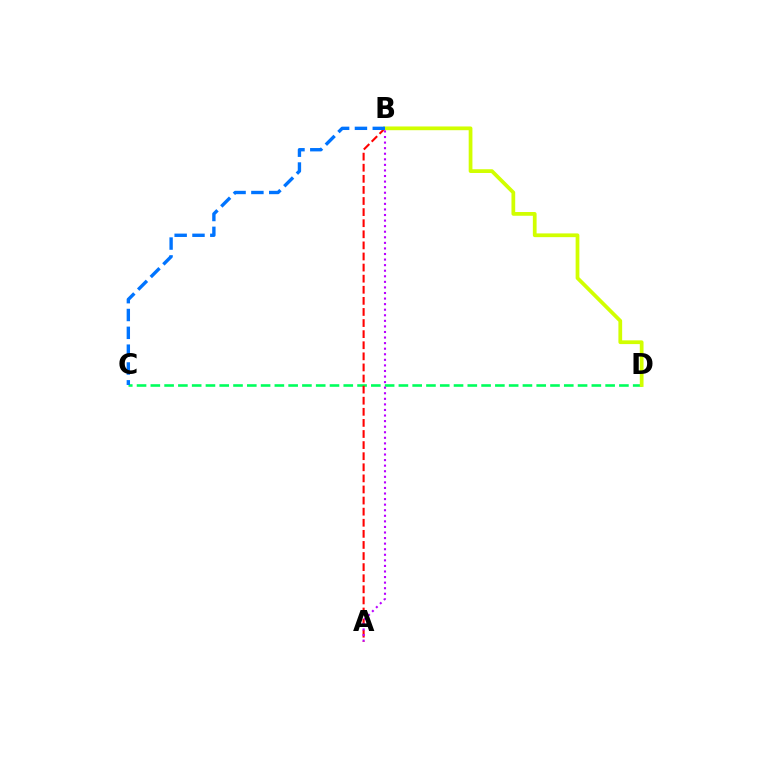{('C', 'D'): [{'color': '#00ff5c', 'line_style': 'dashed', 'thickness': 1.87}], ('A', 'B'): [{'color': '#ff0000', 'line_style': 'dashed', 'thickness': 1.51}, {'color': '#b900ff', 'line_style': 'dotted', 'thickness': 1.51}], ('B', 'D'): [{'color': '#d1ff00', 'line_style': 'solid', 'thickness': 2.7}], ('B', 'C'): [{'color': '#0074ff', 'line_style': 'dashed', 'thickness': 2.42}]}